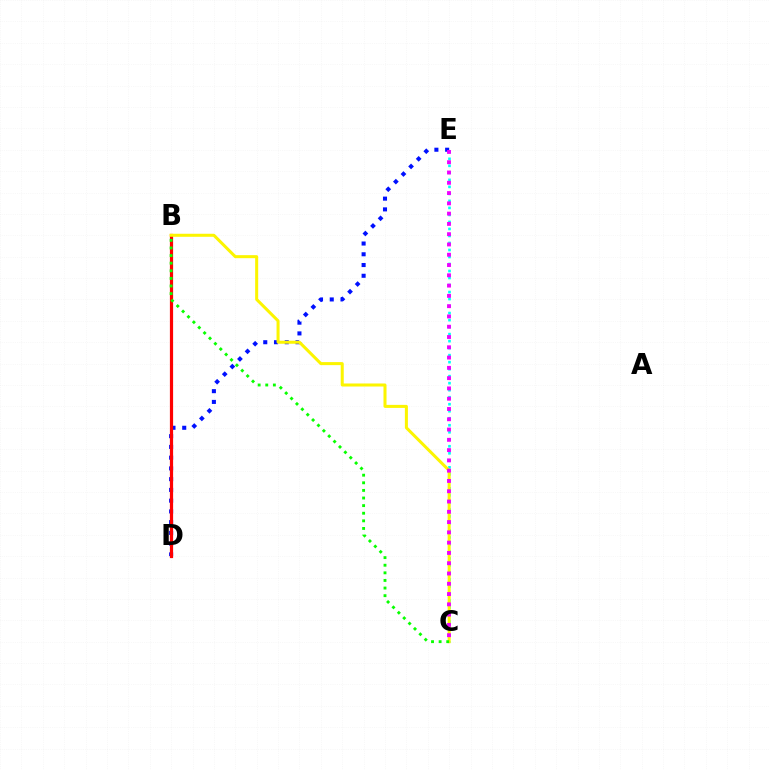{('D', 'E'): [{'color': '#0010ff', 'line_style': 'dotted', 'thickness': 2.92}], ('B', 'D'): [{'color': '#ff0000', 'line_style': 'solid', 'thickness': 2.31}], ('C', 'E'): [{'color': '#00fff6', 'line_style': 'dotted', 'thickness': 1.9}, {'color': '#ee00ff', 'line_style': 'dotted', 'thickness': 2.79}], ('B', 'C'): [{'color': '#fcf500', 'line_style': 'solid', 'thickness': 2.18}, {'color': '#08ff00', 'line_style': 'dotted', 'thickness': 2.07}]}